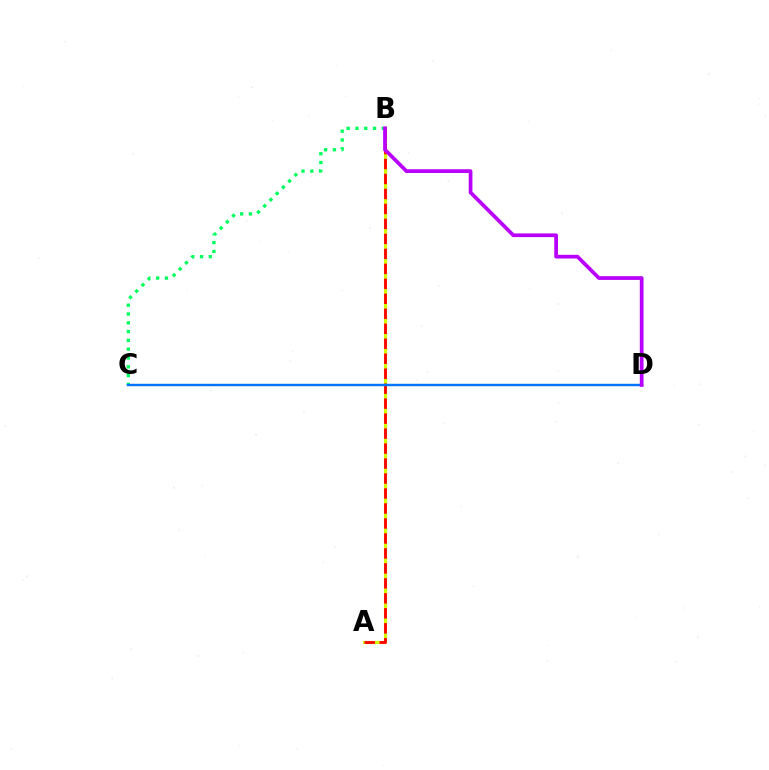{('A', 'B'): [{'color': '#d1ff00', 'line_style': 'solid', 'thickness': 2.26}, {'color': '#ff0000', 'line_style': 'dashed', 'thickness': 2.03}], ('B', 'C'): [{'color': '#00ff5c', 'line_style': 'dotted', 'thickness': 2.39}], ('C', 'D'): [{'color': '#0074ff', 'line_style': 'solid', 'thickness': 1.74}], ('B', 'D'): [{'color': '#b900ff', 'line_style': 'solid', 'thickness': 2.68}]}